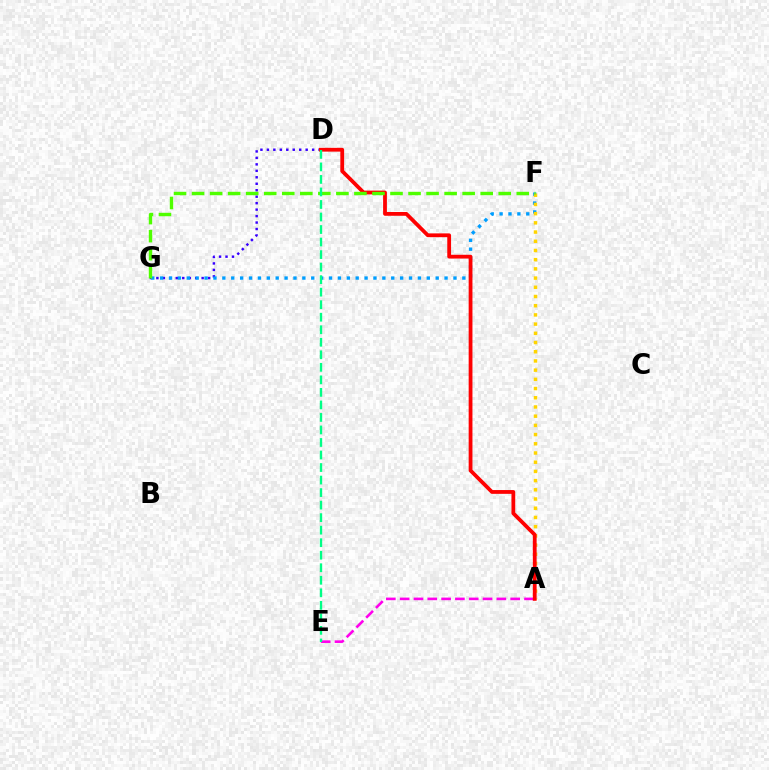{('D', 'G'): [{'color': '#3700ff', 'line_style': 'dotted', 'thickness': 1.76}], ('F', 'G'): [{'color': '#009eff', 'line_style': 'dotted', 'thickness': 2.42}, {'color': '#4fff00', 'line_style': 'dashed', 'thickness': 2.45}], ('A', 'E'): [{'color': '#ff00ed', 'line_style': 'dashed', 'thickness': 1.88}], ('A', 'F'): [{'color': '#ffd500', 'line_style': 'dotted', 'thickness': 2.5}], ('A', 'D'): [{'color': '#ff0000', 'line_style': 'solid', 'thickness': 2.73}], ('D', 'E'): [{'color': '#00ff86', 'line_style': 'dashed', 'thickness': 1.7}]}